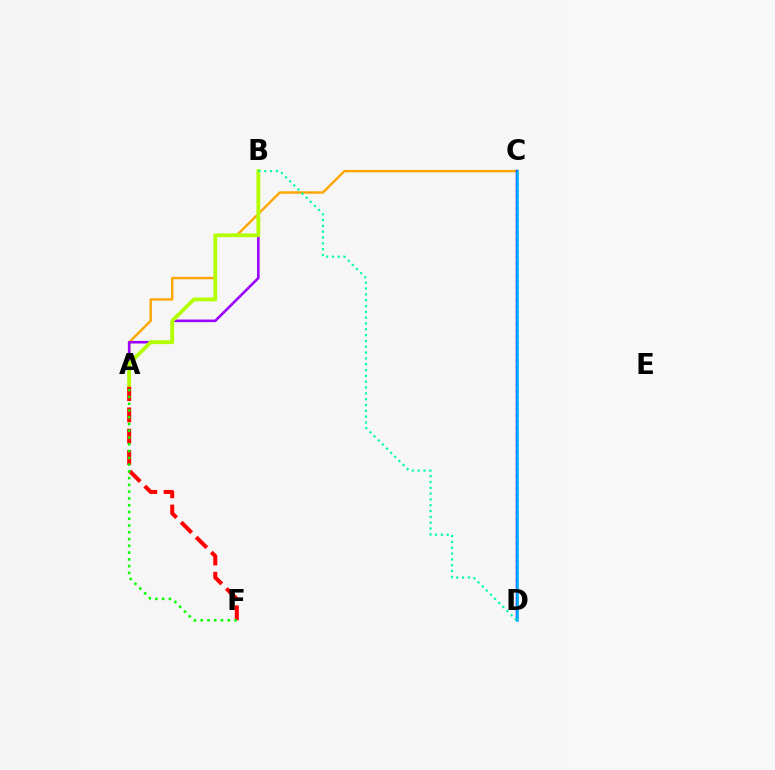{('A', 'C'): [{'color': '#ffa500', 'line_style': 'solid', 'thickness': 1.72}], ('C', 'D'): [{'color': '#ff00bd', 'line_style': 'dotted', 'thickness': 1.65}, {'color': '#0010ff', 'line_style': 'solid', 'thickness': 1.76}, {'color': '#00b5ff', 'line_style': 'solid', 'thickness': 1.85}], ('A', 'B'): [{'color': '#9b00ff', 'line_style': 'solid', 'thickness': 1.87}, {'color': '#b3ff00', 'line_style': 'solid', 'thickness': 2.73}], ('A', 'F'): [{'color': '#ff0000', 'line_style': 'dashed', 'thickness': 2.89}, {'color': '#08ff00', 'line_style': 'dotted', 'thickness': 1.84}], ('B', 'D'): [{'color': '#00ff9d', 'line_style': 'dotted', 'thickness': 1.58}]}